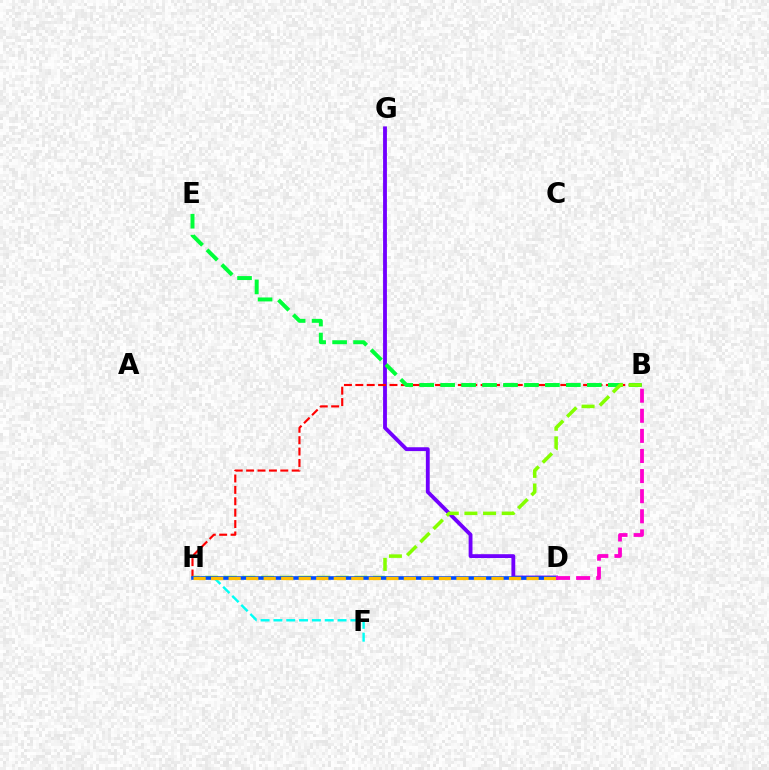{('F', 'H'): [{'color': '#00fff6', 'line_style': 'dashed', 'thickness': 1.74}], ('D', 'G'): [{'color': '#7200ff', 'line_style': 'solid', 'thickness': 2.77}], ('B', 'H'): [{'color': '#ff0000', 'line_style': 'dashed', 'thickness': 1.55}, {'color': '#84ff00', 'line_style': 'dashed', 'thickness': 2.53}], ('B', 'E'): [{'color': '#00ff39', 'line_style': 'dashed', 'thickness': 2.85}], ('D', 'H'): [{'color': '#004bff', 'line_style': 'solid', 'thickness': 2.61}, {'color': '#ffbd00', 'line_style': 'dashed', 'thickness': 2.38}], ('B', 'D'): [{'color': '#ff00cf', 'line_style': 'dashed', 'thickness': 2.73}]}